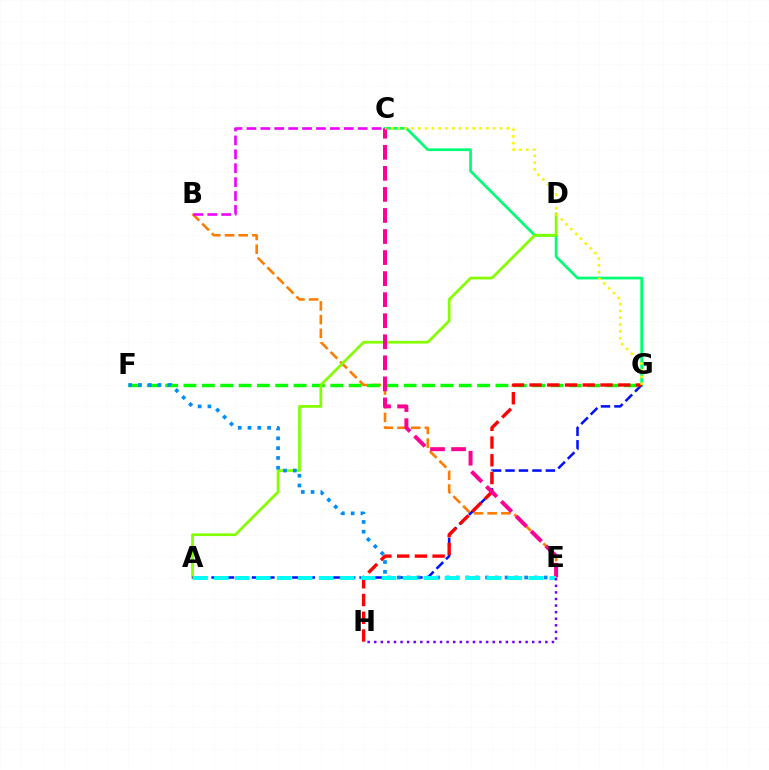{('B', 'E'): [{'color': '#ff7c00', 'line_style': 'dashed', 'thickness': 1.86}], ('C', 'G'): [{'color': '#00ff74', 'line_style': 'solid', 'thickness': 1.97}, {'color': '#fcf500', 'line_style': 'dotted', 'thickness': 1.85}], ('F', 'G'): [{'color': '#08ff00', 'line_style': 'dashed', 'thickness': 2.49}], ('A', 'D'): [{'color': '#84ff00', 'line_style': 'solid', 'thickness': 1.96}], ('A', 'G'): [{'color': '#0010ff', 'line_style': 'dashed', 'thickness': 1.83}], ('G', 'H'): [{'color': '#ff0000', 'line_style': 'dashed', 'thickness': 2.41}], ('E', 'F'): [{'color': '#008cff', 'line_style': 'dotted', 'thickness': 2.66}], ('C', 'E'): [{'color': '#ff0094', 'line_style': 'dashed', 'thickness': 2.86}], ('A', 'E'): [{'color': '#00fff6', 'line_style': 'dashed', 'thickness': 2.85}], ('B', 'C'): [{'color': '#ee00ff', 'line_style': 'dashed', 'thickness': 1.89}], ('E', 'H'): [{'color': '#7200ff', 'line_style': 'dotted', 'thickness': 1.79}]}